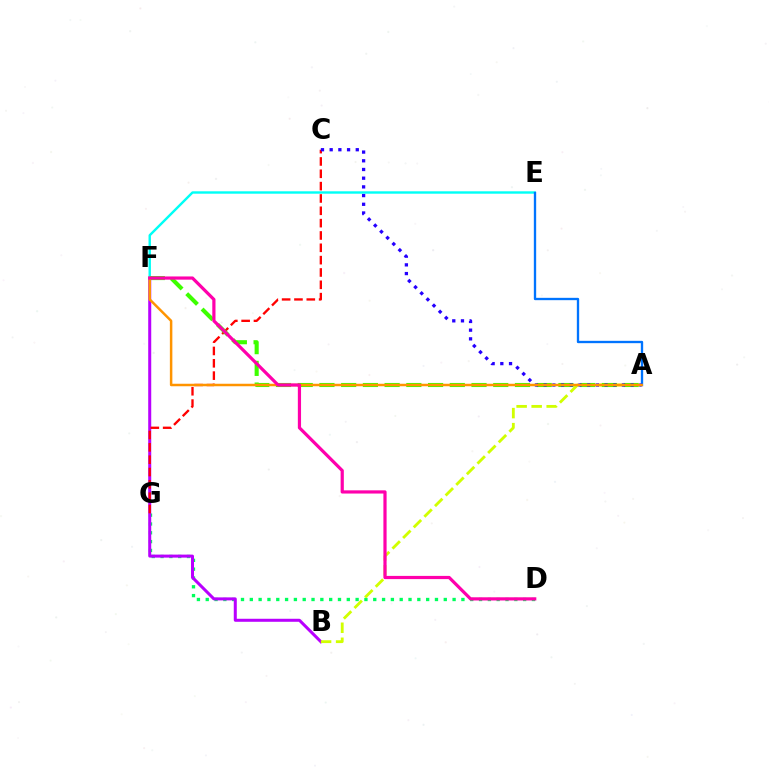{('D', 'G'): [{'color': '#00ff5c', 'line_style': 'dotted', 'thickness': 2.4}], ('B', 'F'): [{'color': '#b900ff', 'line_style': 'solid', 'thickness': 2.17}], ('E', 'F'): [{'color': '#00fff6', 'line_style': 'solid', 'thickness': 1.74}], ('A', 'E'): [{'color': '#0074ff', 'line_style': 'solid', 'thickness': 1.68}], ('A', 'B'): [{'color': '#d1ff00', 'line_style': 'dashed', 'thickness': 2.04}], ('C', 'G'): [{'color': '#ff0000', 'line_style': 'dashed', 'thickness': 1.68}], ('A', 'F'): [{'color': '#3dff00', 'line_style': 'dashed', 'thickness': 2.95}, {'color': '#ff9400', 'line_style': 'solid', 'thickness': 1.79}], ('A', 'C'): [{'color': '#2500ff', 'line_style': 'dotted', 'thickness': 2.36}], ('D', 'F'): [{'color': '#ff00ac', 'line_style': 'solid', 'thickness': 2.3}]}